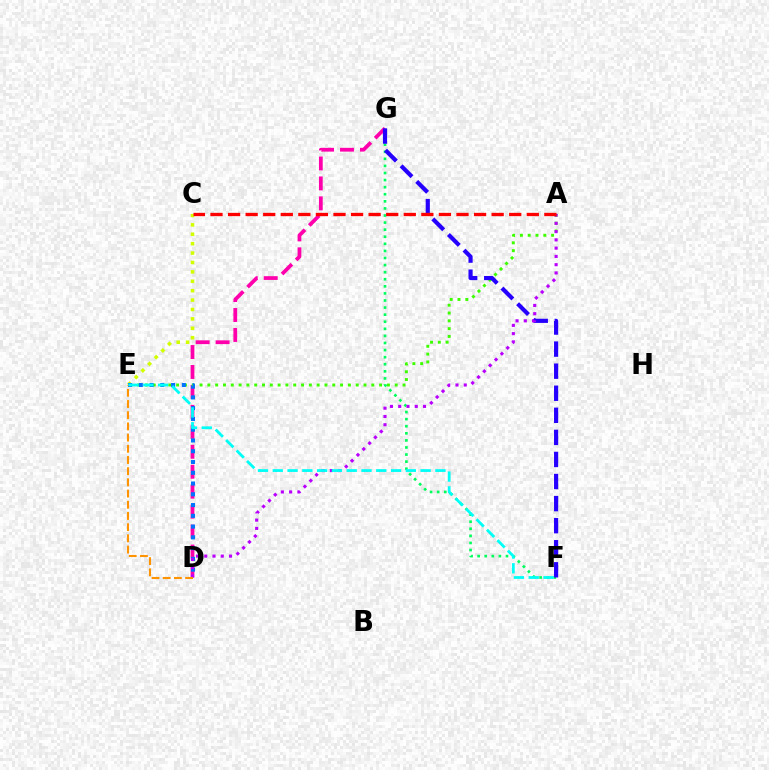{('D', 'G'): [{'color': '#ff00ac', 'line_style': 'dashed', 'thickness': 2.71}], ('C', 'E'): [{'color': '#d1ff00', 'line_style': 'dotted', 'thickness': 2.56}], ('F', 'G'): [{'color': '#00ff5c', 'line_style': 'dotted', 'thickness': 1.92}, {'color': '#2500ff', 'line_style': 'dashed', 'thickness': 3.0}], ('A', 'E'): [{'color': '#3dff00', 'line_style': 'dotted', 'thickness': 2.12}], ('D', 'E'): [{'color': '#0074ff', 'line_style': 'dotted', 'thickness': 2.93}, {'color': '#ff9400', 'line_style': 'dashed', 'thickness': 1.52}], ('A', 'D'): [{'color': '#b900ff', 'line_style': 'dotted', 'thickness': 2.25}], ('A', 'C'): [{'color': '#ff0000', 'line_style': 'dashed', 'thickness': 2.39}], ('E', 'F'): [{'color': '#00fff6', 'line_style': 'dashed', 'thickness': 2.01}]}